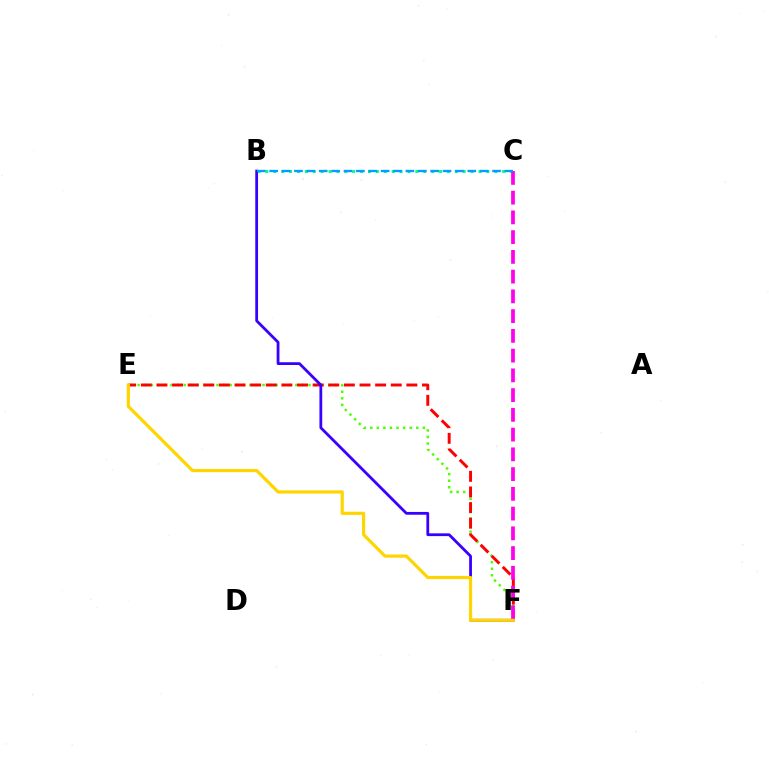{('E', 'F'): [{'color': '#4fff00', 'line_style': 'dotted', 'thickness': 1.79}, {'color': '#ff0000', 'line_style': 'dashed', 'thickness': 2.12}, {'color': '#ffd500', 'line_style': 'solid', 'thickness': 2.3}], ('B', 'C'): [{'color': '#00ff86', 'line_style': 'dotted', 'thickness': 2.14}, {'color': '#009eff', 'line_style': 'dashed', 'thickness': 1.68}], ('C', 'F'): [{'color': '#ff00ed', 'line_style': 'dashed', 'thickness': 2.68}], ('B', 'F'): [{'color': '#3700ff', 'line_style': 'solid', 'thickness': 2.01}]}